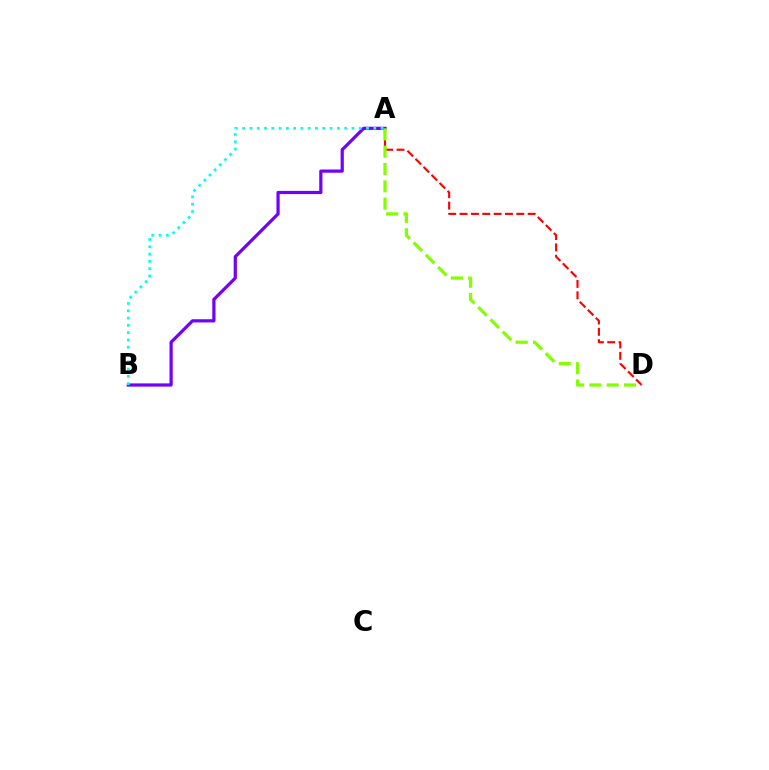{('A', 'D'): [{'color': '#ff0000', 'line_style': 'dashed', 'thickness': 1.54}, {'color': '#84ff00', 'line_style': 'dashed', 'thickness': 2.35}], ('A', 'B'): [{'color': '#7200ff', 'line_style': 'solid', 'thickness': 2.31}, {'color': '#00fff6', 'line_style': 'dotted', 'thickness': 1.98}]}